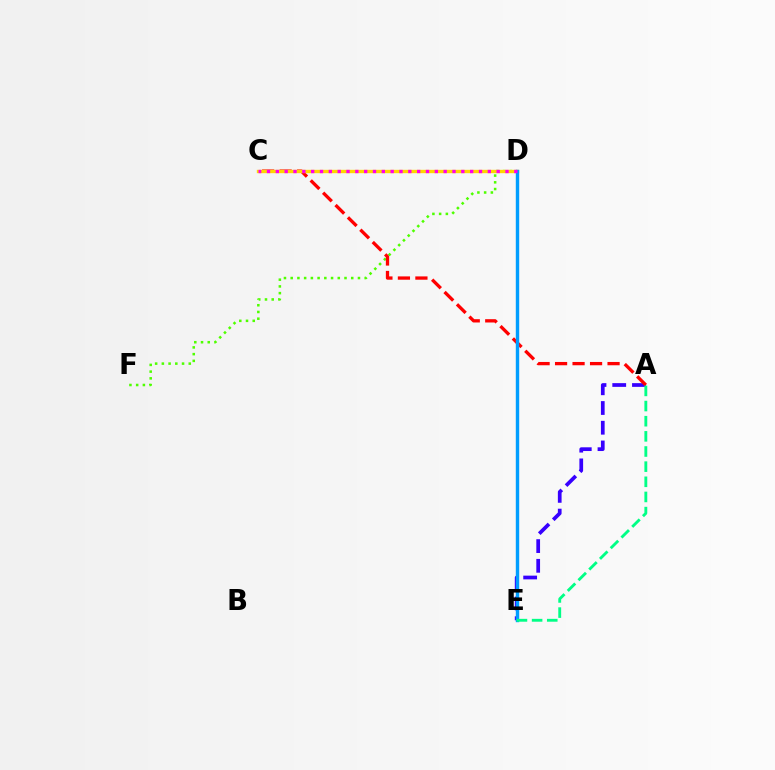{('D', 'F'): [{'color': '#4fff00', 'line_style': 'dotted', 'thickness': 1.83}], ('A', 'E'): [{'color': '#3700ff', 'line_style': 'dashed', 'thickness': 2.68}, {'color': '#00ff86', 'line_style': 'dashed', 'thickness': 2.06}], ('A', 'C'): [{'color': '#ff0000', 'line_style': 'dashed', 'thickness': 2.38}], ('C', 'D'): [{'color': '#ffd500', 'line_style': 'solid', 'thickness': 2.42}, {'color': '#ff00ed', 'line_style': 'dotted', 'thickness': 2.4}], ('D', 'E'): [{'color': '#009eff', 'line_style': 'solid', 'thickness': 2.45}]}